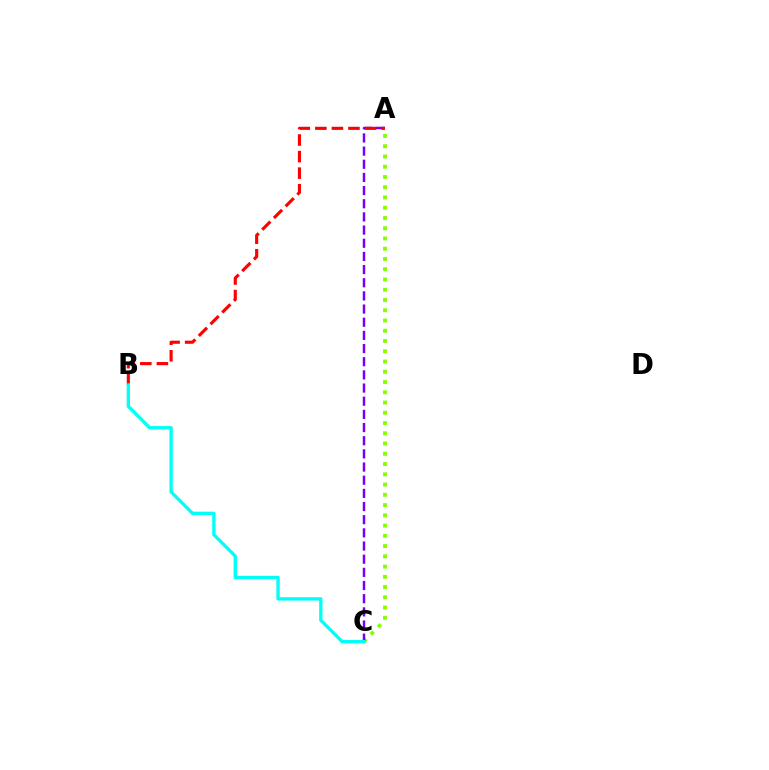{('A', 'C'): [{'color': '#84ff00', 'line_style': 'dotted', 'thickness': 2.79}, {'color': '#7200ff', 'line_style': 'dashed', 'thickness': 1.79}], ('A', 'B'): [{'color': '#ff0000', 'line_style': 'dashed', 'thickness': 2.25}], ('B', 'C'): [{'color': '#00fff6', 'line_style': 'solid', 'thickness': 2.41}]}